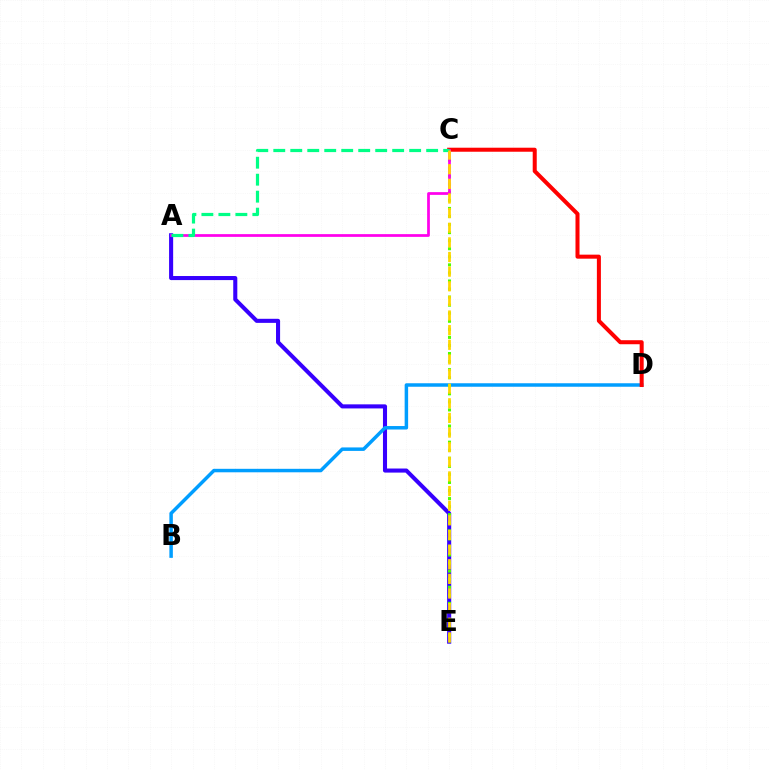{('A', 'E'): [{'color': '#3700ff', 'line_style': 'solid', 'thickness': 2.93}], ('B', 'D'): [{'color': '#009eff', 'line_style': 'solid', 'thickness': 2.51}], ('C', 'E'): [{'color': '#4fff00', 'line_style': 'dotted', 'thickness': 2.19}, {'color': '#ffd500', 'line_style': 'dashed', 'thickness': 1.99}], ('C', 'D'): [{'color': '#ff0000', 'line_style': 'solid', 'thickness': 2.9}], ('A', 'C'): [{'color': '#ff00ed', 'line_style': 'solid', 'thickness': 1.97}, {'color': '#00ff86', 'line_style': 'dashed', 'thickness': 2.31}]}